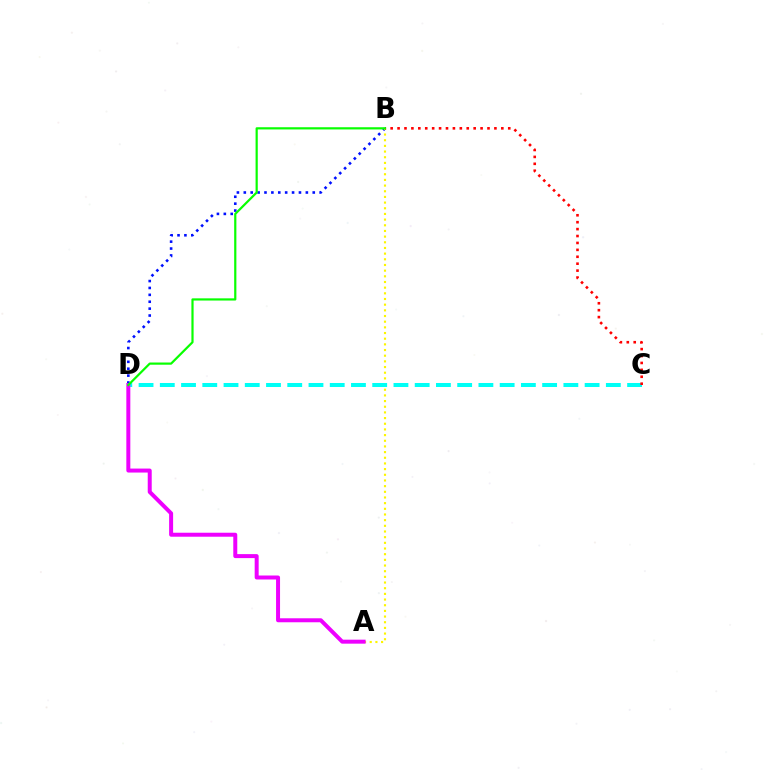{('B', 'D'): [{'color': '#0010ff', 'line_style': 'dotted', 'thickness': 1.87}, {'color': '#08ff00', 'line_style': 'solid', 'thickness': 1.58}], ('A', 'B'): [{'color': '#fcf500', 'line_style': 'dotted', 'thickness': 1.54}], ('C', 'D'): [{'color': '#00fff6', 'line_style': 'dashed', 'thickness': 2.89}], ('B', 'C'): [{'color': '#ff0000', 'line_style': 'dotted', 'thickness': 1.88}], ('A', 'D'): [{'color': '#ee00ff', 'line_style': 'solid', 'thickness': 2.87}]}